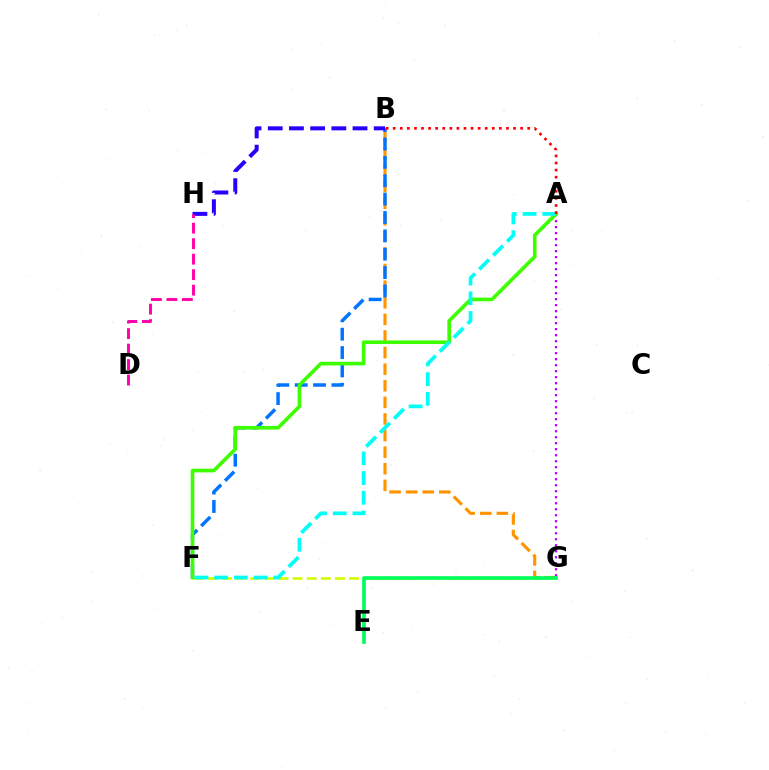{('B', 'G'): [{'color': '#ff9400', 'line_style': 'dashed', 'thickness': 2.26}], ('B', 'F'): [{'color': '#0074ff', 'line_style': 'dashed', 'thickness': 2.5}], ('F', 'G'): [{'color': '#d1ff00', 'line_style': 'dashed', 'thickness': 1.92}], ('B', 'H'): [{'color': '#2500ff', 'line_style': 'dashed', 'thickness': 2.88}], ('A', 'G'): [{'color': '#b900ff', 'line_style': 'dotted', 'thickness': 1.63}], ('A', 'F'): [{'color': '#3dff00', 'line_style': 'solid', 'thickness': 2.61}, {'color': '#00fff6', 'line_style': 'dashed', 'thickness': 2.68}], ('E', 'G'): [{'color': '#00ff5c', 'line_style': 'solid', 'thickness': 2.64}], ('A', 'B'): [{'color': '#ff0000', 'line_style': 'dotted', 'thickness': 1.92}], ('D', 'H'): [{'color': '#ff00ac', 'line_style': 'dashed', 'thickness': 2.1}]}